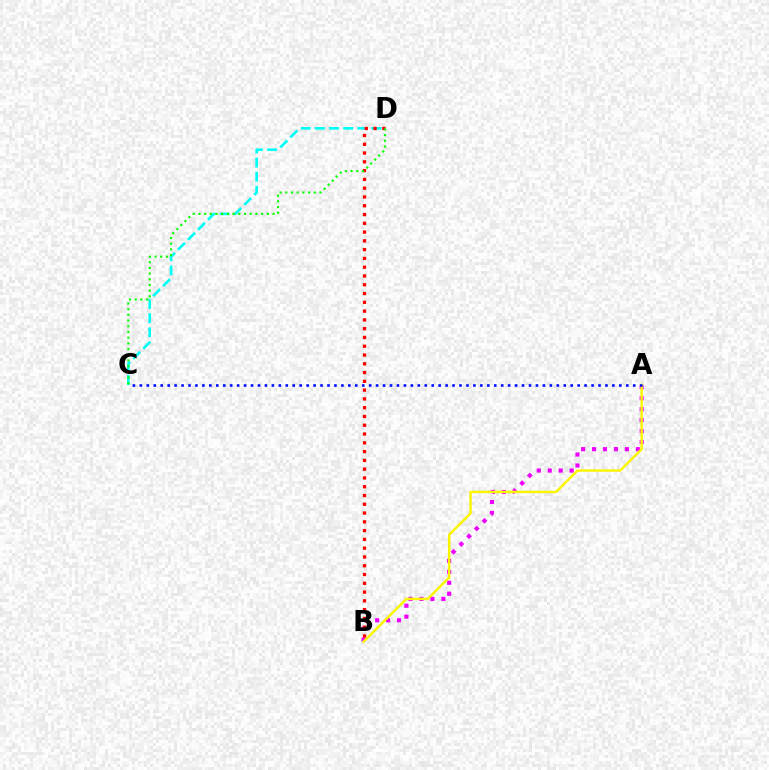{('A', 'B'): [{'color': '#ee00ff', 'line_style': 'dotted', 'thickness': 2.98}, {'color': '#fcf500', 'line_style': 'solid', 'thickness': 1.76}], ('C', 'D'): [{'color': '#00fff6', 'line_style': 'dashed', 'thickness': 1.92}, {'color': '#08ff00', 'line_style': 'dotted', 'thickness': 1.55}], ('B', 'D'): [{'color': '#ff0000', 'line_style': 'dotted', 'thickness': 2.39}], ('A', 'C'): [{'color': '#0010ff', 'line_style': 'dotted', 'thickness': 1.89}]}